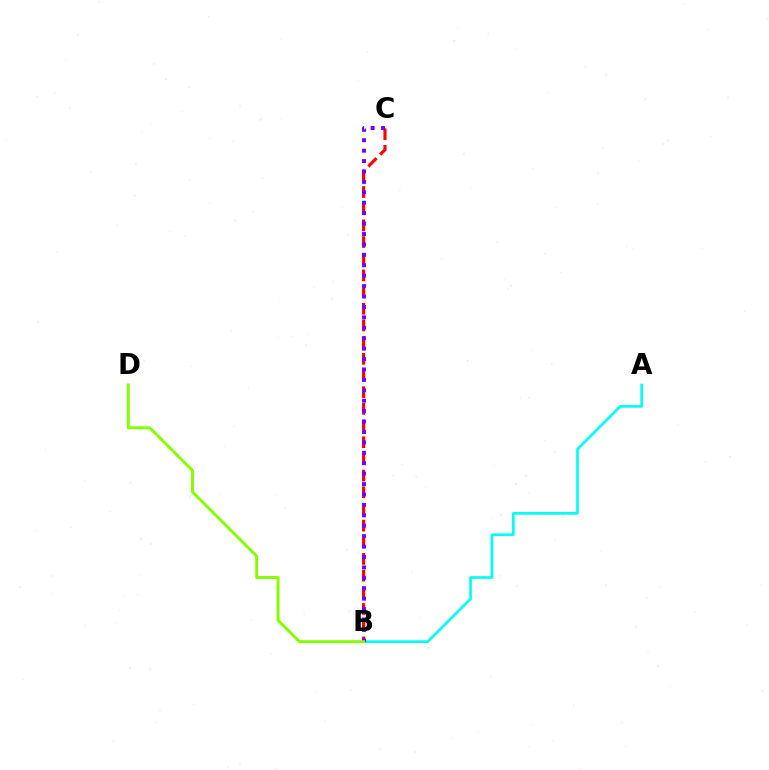{('A', 'B'): [{'color': '#00fff6', 'line_style': 'solid', 'thickness': 1.93}], ('B', 'C'): [{'color': '#ff0000', 'line_style': 'dashed', 'thickness': 2.27}, {'color': '#7200ff', 'line_style': 'dotted', 'thickness': 2.83}], ('B', 'D'): [{'color': '#84ff00', 'line_style': 'solid', 'thickness': 2.11}]}